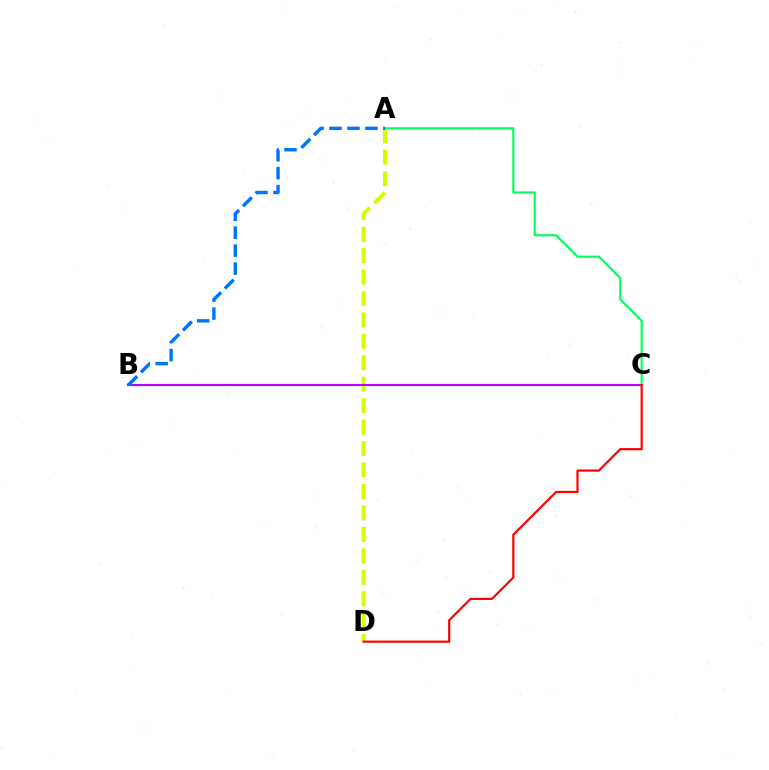{('A', 'D'): [{'color': '#d1ff00', 'line_style': 'dashed', 'thickness': 2.91}], ('B', 'C'): [{'color': '#b900ff', 'line_style': 'solid', 'thickness': 1.52}], ('A', 'C'): [{'color': '#00ff5c', 'line_style': 'solid', 'thickness': 1.54}], ('A', 'B'): [{'color': '#0074ff', 'line_style': 'dashed', 'thickness': 2.44}], ('C', 'D'): [{'color': '#ff0000', 'line_style': 'solid', 'thickness': 1.57}]}